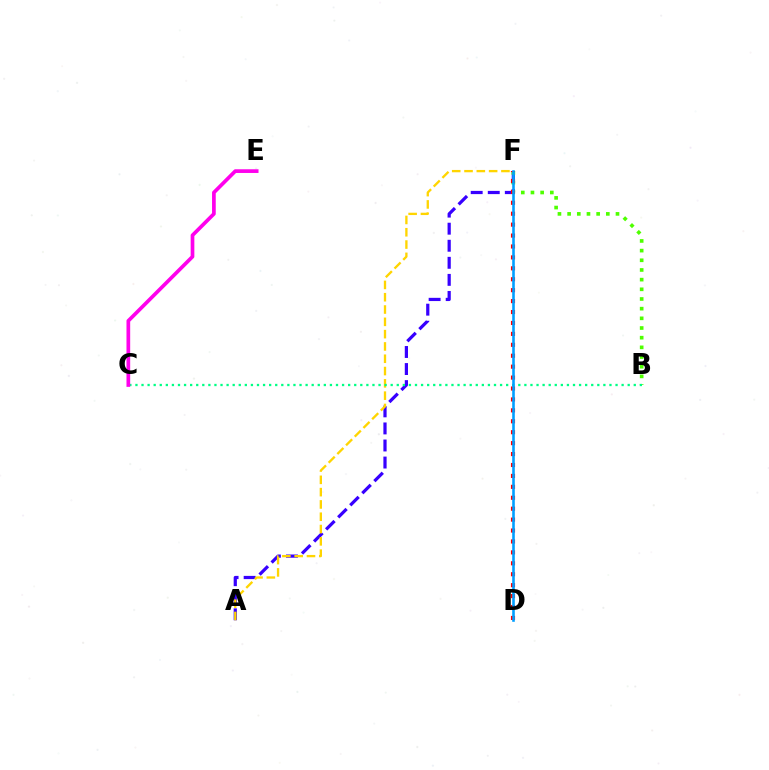{('A', 'F'): [{'color': '#3700ff', 'line_style': 'dashed', 'thickness': 2.32}, {'color': '#ffd500', 'line_style': 'dashed', 'thickness': 1.67}], ('B', 'F'): [{'color': '#4fff00', 'line_style': 'dotted', 'thickness': 2.63}], ('D', 'F'): [{'color': '#ff0000', 'line_style': 'dotted', 'thickness': 2.97}, {'color': '#009eff', 'line_style': 'solid', 'thickness': 1.87}], ('B', 'C'): [{'color': '#00ff86', 'line_style': 'dotted', 'thickness': 1.65}], ('C', 'E'): [{'color': '#ff00ed', 'line_style': 'solid', 'thickness': 2.66}]}